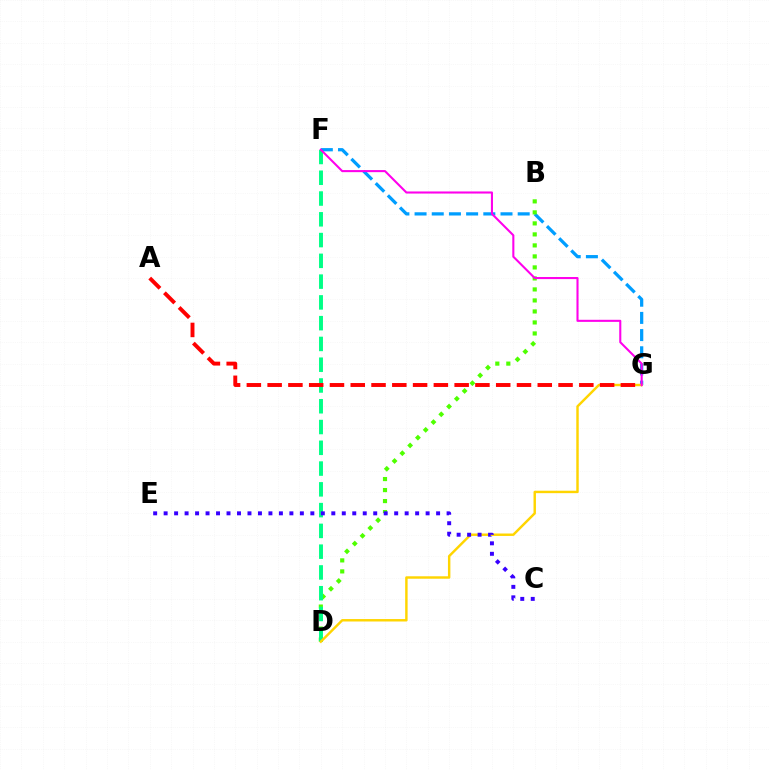{('F', 'G'): [{'color': '#009eff', 'line_style': 'dashed', 'thickness': 2.33}, {'color': '#ff00ed', 'line_style': 'solid', 'thickness': 1.5}], ('B', 'D'): [{'color': '#4fff00', 'line_style': 'dotted', 'thickness': 2.99}], ('D', 'F'): [{'color': '#00ff86', 'line_style': 'dashed', 'thickness': 2.82}], ('D', 'G'): [{'color': '#ffd500', 'line_style': 'solid', 'thickness': 1.76}], ('C', 'E'): [{'color': '#3700ff', 'line_style': 'dotted', 'thickness': 2.85}], ('A', 'G'): [{'color': '#ff0000', 'line_style': 'dashed', 'thickness': 2.82}]}